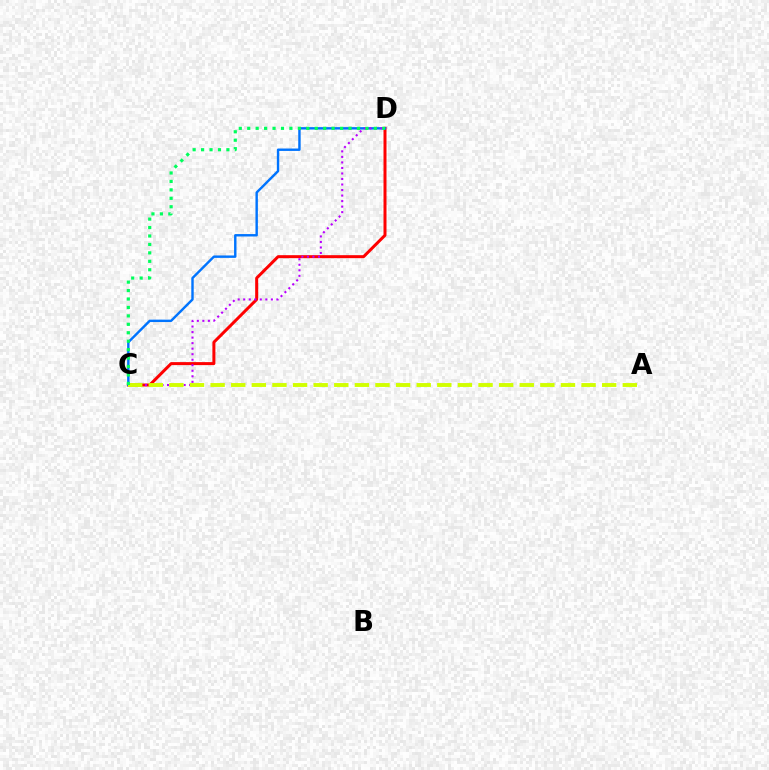{('C', 'D'): [{'color': '#ff0000', 'line_style': 'solid', 'thickness': 2.15}, {'color': '#0074ff', 'line_style': 'solid', 'thickness': 1.74}, {'color': '#b900ff', 'line_style': 'dotted', 'thickness': 1.5}, {'color': '#00ff5c', 'line_style': 'dotted', 'thickness': 2.29}], ('A', 'C'): [{'color': '#d1ff00', 'line_style': 'dashed', 'thickness': 2.8}]}